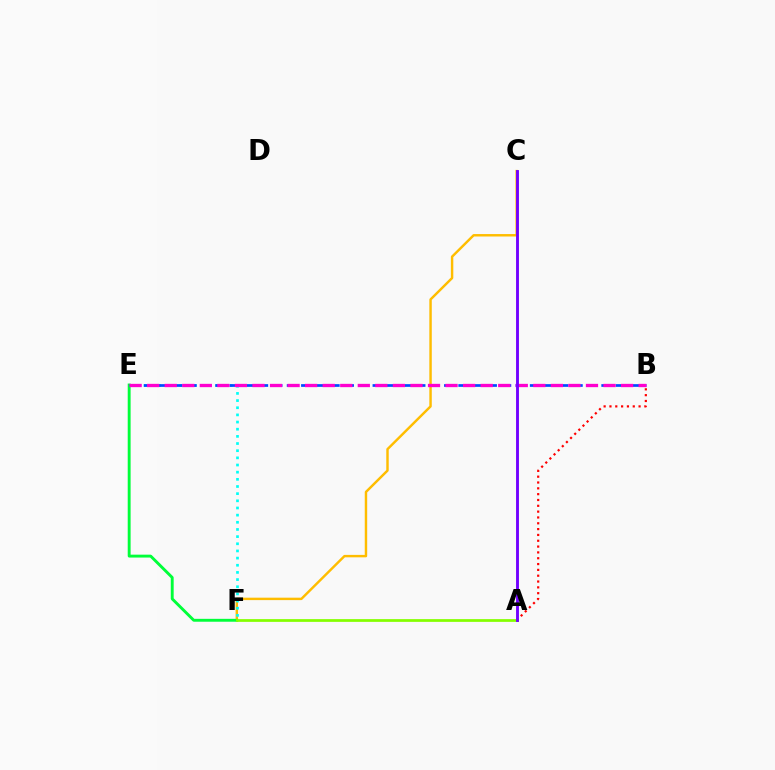{('C', 'F'): [{'color': '#ffbd00', 'line_style': 'solid', 'thickness': 1.75}], ('A', 'B'): [{'color': '#ff0000', 'line_style': 'dotted', 'thickness': 1.58}], ('E', 'F'): [{'color': '#00fff6', 'line_style': 'dotted', 'thickness': 1.95}, {'color': '#00ff39', 'line_style': 'solid', 'thickness': 2.08}], ('B', 'E'): [{'color': '#004bff', 'line_style': 'dashed', 'thickness': 1.94}, {'color': '#ff00cf', 'line_style': 'dashed', 'thickness': 2.38}], ('A', 'F'): [{'color': '#84ff00', 'line_style': 'solid', 'thickness': 1.98}], ('A', 'C'): [{'color': '#7200ff', 'line_style': 'solid', 'thickness': 2.07}]}